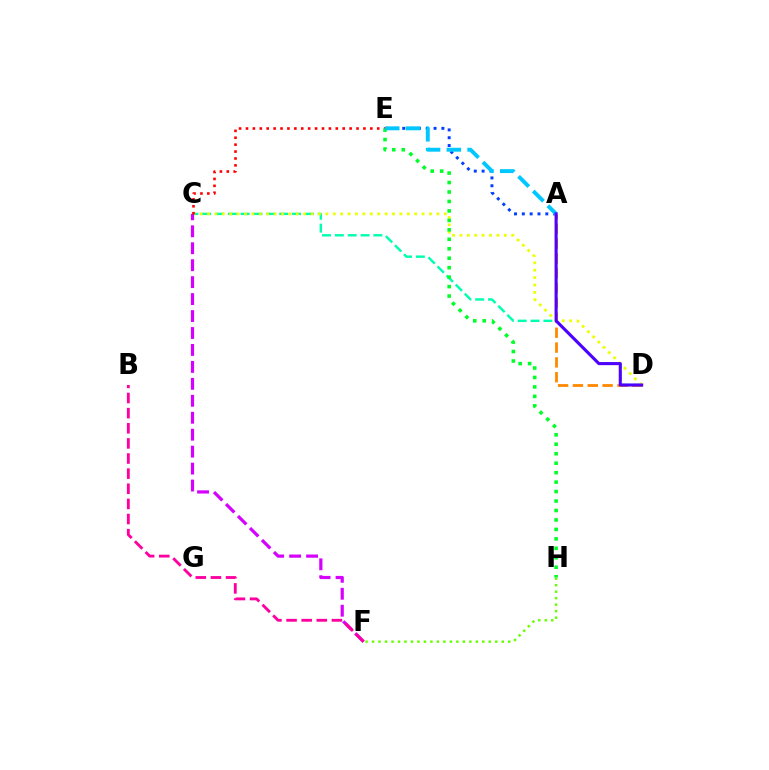{('C', 'D'): [{'color': '#00ffaf', 'line_style': 'dashed', 'thickness': 1.74}, {'color': '#eeff00', 'line_style': 'dotted', 'thickness': 2.01}], ('A', 'E'): [{'color': '#003fff', 'line_style': 'dotted', 'thickness': 2.13}, {'color': '#00c7ff', 'line_style': 'dashed', 'thickness': 2.82}], ('C', 'F'): [{'color': '#d600ff', 'line_style': 'dashed', 'thickness': 2.3}], ('A', 'D'): [{'color': '#ff8800', 'line_style': 'dashed', 'thickness': 2.02}, {'color': '#4f00ff', 'line_style': 'solid', 'thickness': 2.22}], ('B', 'F'): [{'color': '#ff00a0', 'line_style': 'dashed', 'thickness': 2.05}], ('F', 'H'): [{'color': '#66ff00', 'line_style': 'dotted', 'thickness': 1.76}], ('C', 'E'): [{'color': '#ff0000', 'line_style': 'dotted', 'thickness': 1.88}], ('E', 'H'): [{'color': '#00ff27', 'line_style': 'dotted', 'thickness': 2.57}]}